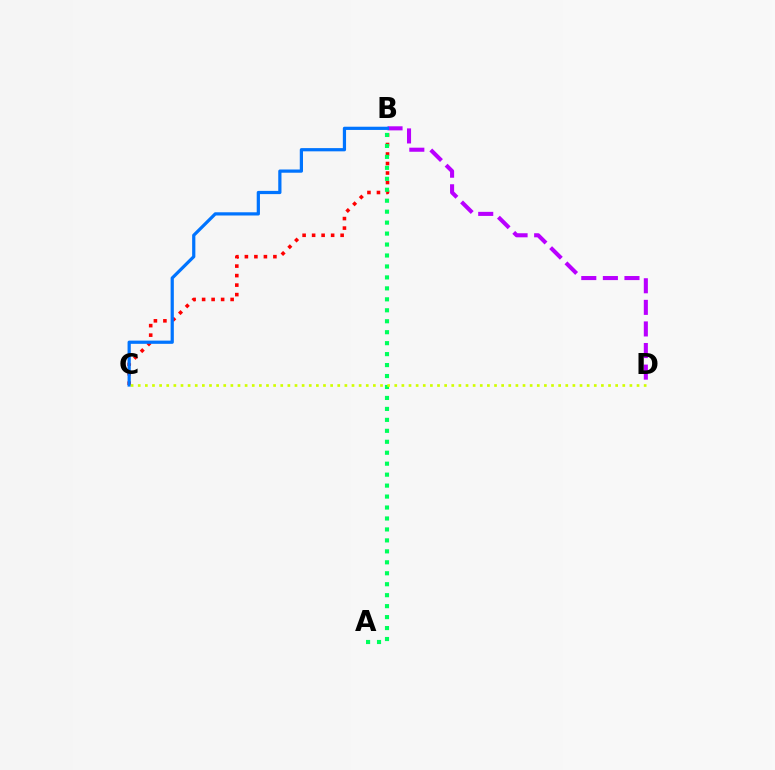{('B', 'D'): [{'color': '#b900ff', 'line_style': 'dashed', 'thickness': 2.93}], ('B', 'C'): [{'color': '#ff0000', 'line_style': 'dotted', 'thickness': 2.58}, {'color': '#0074ff', 'line_style': 'solid', 'thickness': 2.32}], ('A', 'B'): [{'color': '#00ff5c', 'line_style': 'dotted', 'thickness': 2.98}], ('C', 'D'): [{'color': '#d1ff00', 'line_style': 'dotted', 'thickness': 1.94}]}